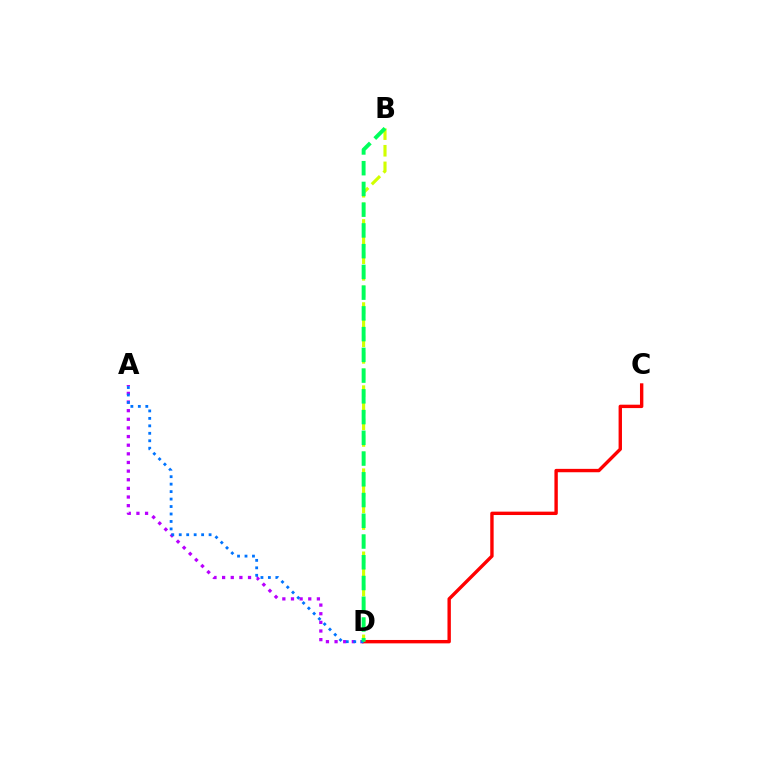{('A', 'D'): [{'color': '#b900ff', 'line_style': 'dotted', 'thickness': 2.35}, {'color': '#0074ff', 'line_style': 'dotted', 'thickness': 2.03}], ('C', 'D'): [{'color': '#ff0000', 'line_style': 'solid', 'thickness': 2.44}], ('B', 'D'): [{'color': '#d1ff00', 'line_style': 'dashed', 'thickness': 2.26}, {'color': '#00ff5c', 'line_style': 'dashed', 'thickness': 2.82}]}